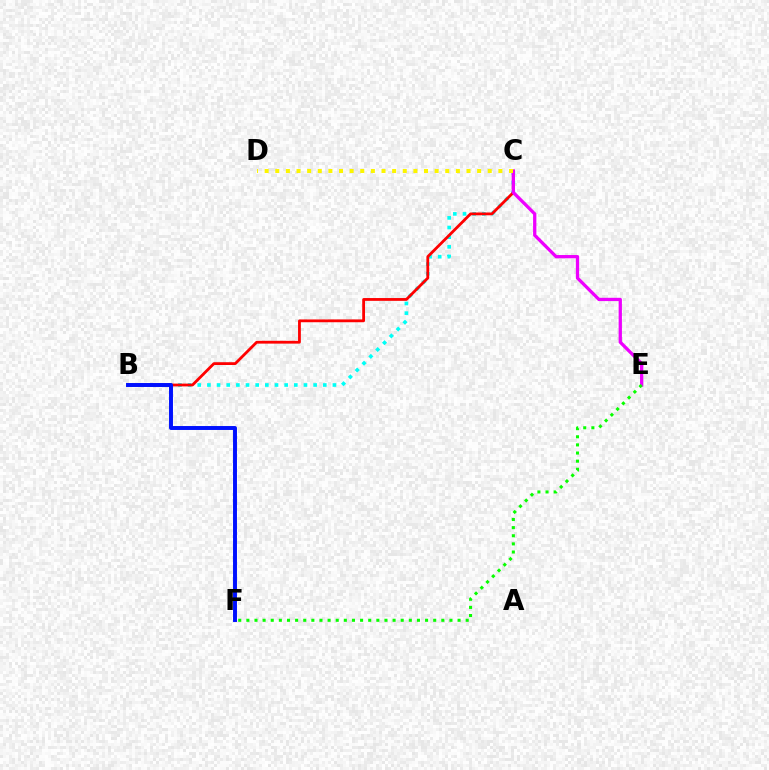{('B', 'C'): [{'color': '#00fff6', 'line_style': 'dotted', 'thickness': 2.62}, {'color': '#ff0000', 'line_style': 'solid', 'thickness': 2.01}], ('B', 'F'): [{'color': '#0010ff', 'line_style': 'solid', 'thickness': 2.83}], ('C', 'E'): [{'color': '#ee00ff', 'line_style': 'solid', 'thickness': 2.36}], ('E', 'F'): [{'color': '#08ff00', 'line_style': 'dotted', 'thickness': 2.21}], ('C', 'D'): [{'color': '#fcf500', 'line_style': 'dotted', 'thickness': 2.89}]}